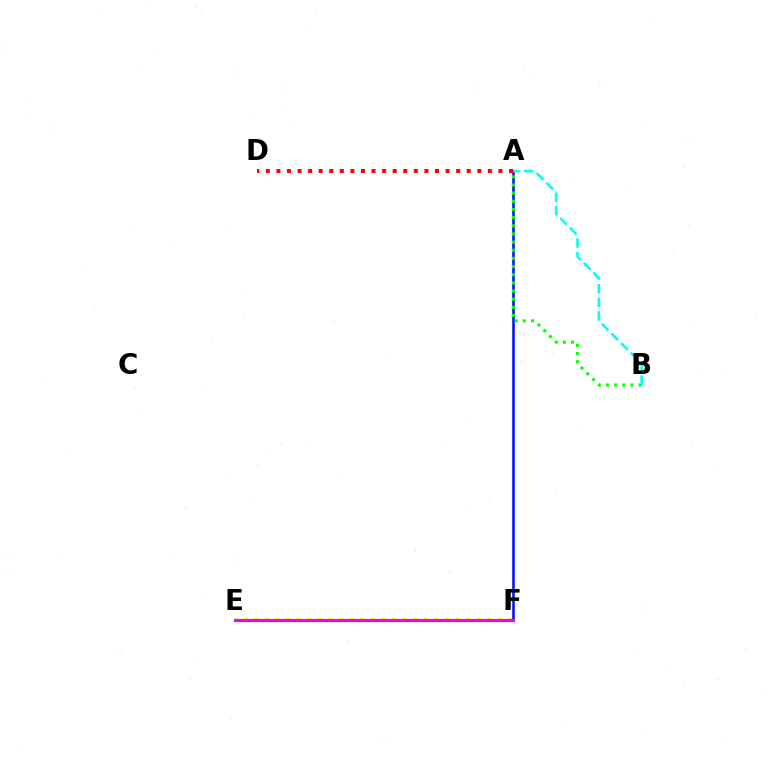{('E', 'F'): [{'color': '#fcf500', 'line_style': 'dotted', 'thickness': 2.88}, {'color': '#ee00ff', 'line_style': 'solid', 'thickness': 2.26}], ('A', 'F'): [{'color': '#0010ff', 'line_style': 'solid', 'thickness': 1.84}], ('A', 'B'): [{'color': '#08ff00', 'line_style': 'dotted', 'thickness': 2.22}, {'color': '#00fff6', 'line_style': 'dashed', 'thickness': 1.86}], ('A', 'D'): [{'color': '#ff0000', 'line_style': 'dotted', 'thickness': 2.87}]}